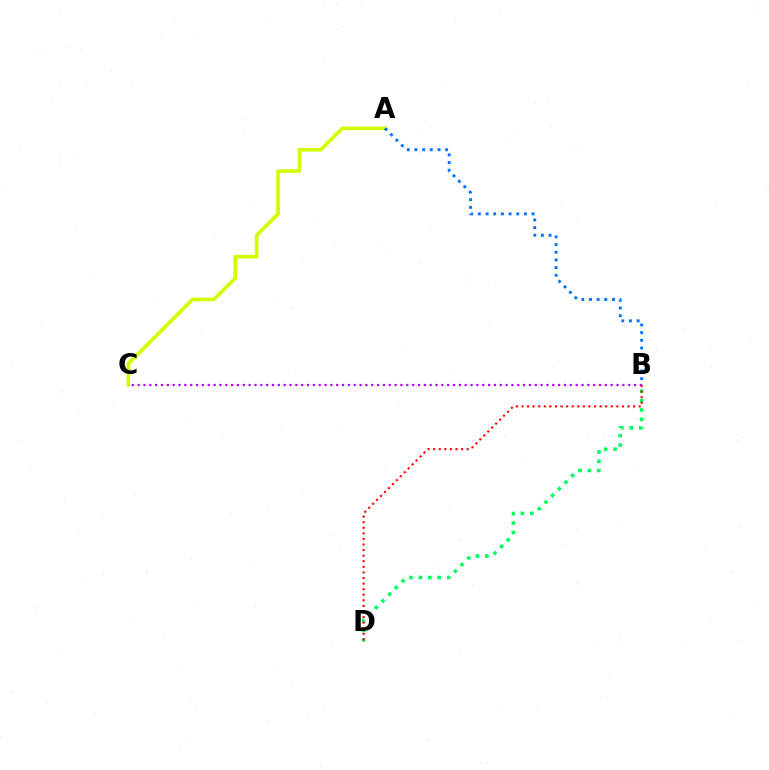{('B', 'D'): [{'color': '#00ff5c', 'line_style': 'dotted', 'thickness': 2.56}, {'color': '#ff0000', 'line_style': 'dotted', 'thickness': 1.52}], ('A', 'C'): [{'color': '#d1ff00', 'line_style': 'solid', 'thickness': 2.66}], ('B', 'C'): [{'color': '#b900ff', 'line_style': 'dotted', 'thickness': 1.59}], ('A', 'B'): [{'color': '#0074ff', 'line_style': 'dotted', 'thickness': 2.08}]}